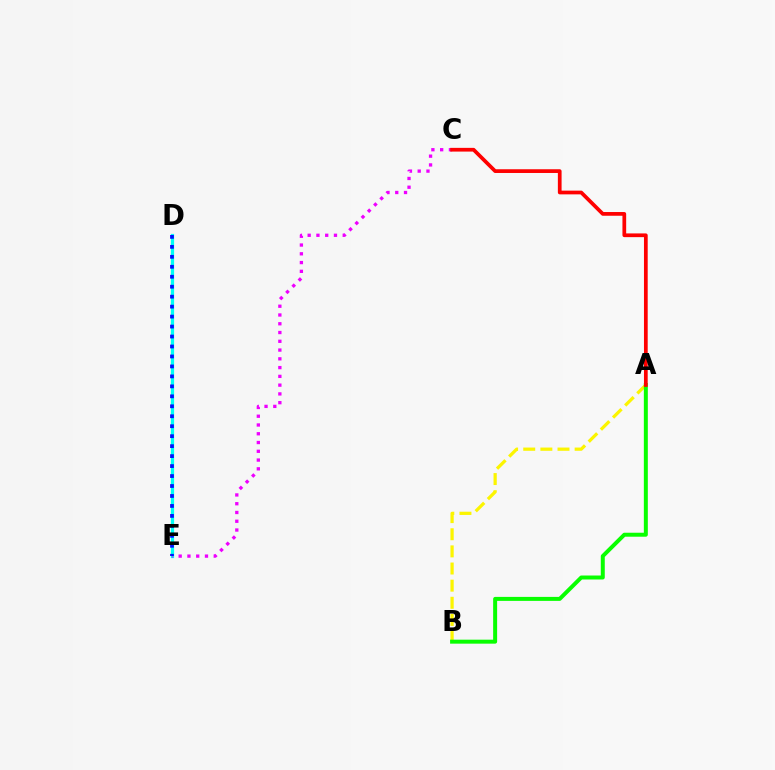{('D', 'E'): [{'color': '#00fff6', 'line_style': 'solid', 'thickness': 2.32}, {'color': '#0010ff', 'line_style': 'dotted', 'thickness': 2.71}], ('C', 'E'): [{'color': '#ee00ff', 'line_style': 'dotted', 'thickness': 2.38}], ('A', 'B'): [{'color': '#fcf500', 'line_style': 'dashed', 'thickness': 2.33}, {'color': '#08ff00', 'line_style': 'solid', 'thickness': 2.86}], ('A', 'C'): [{'color': '#ff0000', 'line_style': 'solid', 'thickness': 2.68}]}